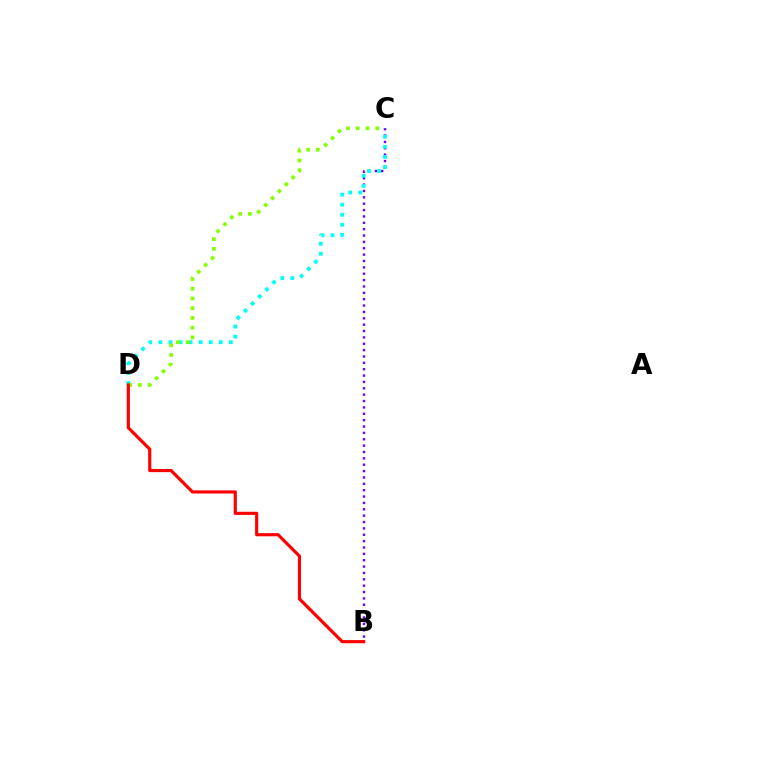{('B', 'C'): [{'color': '#7200ff', 'line_style': 'dotted', 'thickness': 1.73}], ('C', 'D'): [{'color': '#00fff6', 'line_style': 'dotted', 'thickness': 2.73}, {'color': '#84ff00', 'line_style': 'dotted', 'thickness': 2.65}], ('B', 'D'): [{'color': '#ff0000', 'line_style': 'solid', 'thickness': 2.27}]}